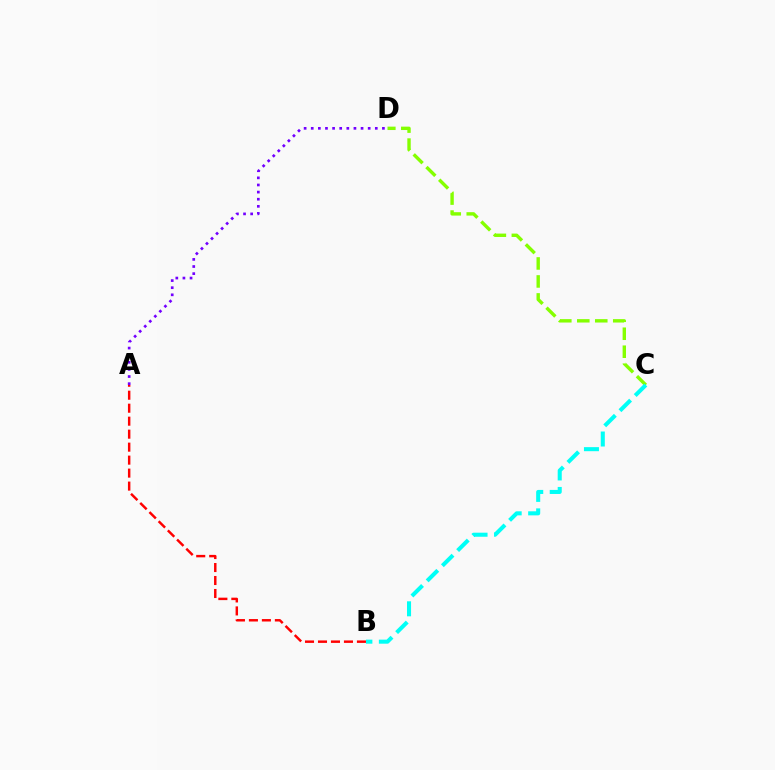{('A', 'B'): [{'color': '#ff0000', 'line_style': 'dashed', 'thickness': 1.76}], ('A', 'D'): [{'color': '#7200ff', 'line_style': 'dotted', 'thickness': 1.93}], ('C', 'D'): [{'color': '#84ff00', 'line_style': 'dashed', 'thickness': 2.44}], ('B', 'C'): [{'color': '#00fff6', 'line_style': 'dashed', 'thickness': 2.92}]}